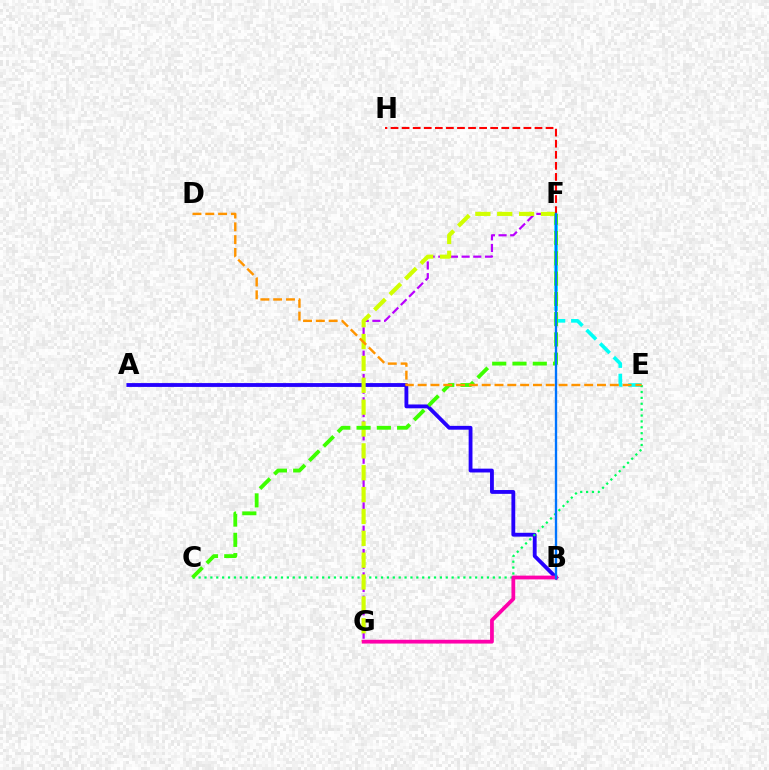{('A', 'B'): [{'color': '#2500ff', 'line_style': 'solid', 'thickness': 2.75}], ('E', 'F'): [{'color': '#00fff6', 'line_style': 'dashed', 'thickness': 2.62}], ('F', 'G'): [{'color': '#b900ff', 'line_style': 'dashed', 'thickness': 1.58}, {'color': '#d1ff00', 'line_style': 'dashed', 'thickness': 2.97}], ('C', 'E'): [{'color': '#00ff5c', 'line_style': 'dotted', 'thickness': 1.6}], ('C', 'F'): [{'color': '#3dff00', 'line_style': 'dashed', 'thickness': 2.75}], ('F', 'H'): [{'color': '#ff0000', 'line_style': 'dashed', 'thickness': 1.5}], ('B', 'G'): [{'color': '#ff00ac', 'line_style': 'solid', 'thickness': 2.71}], ('B', 'F'): [{'color': '#0074ff', 'line_style': 'solid', 'thickness': 1.69}], ('D', 'E'): [{'color': '#ff9400', 'line_style': 'dashed', 'thickness': 1.74}]}